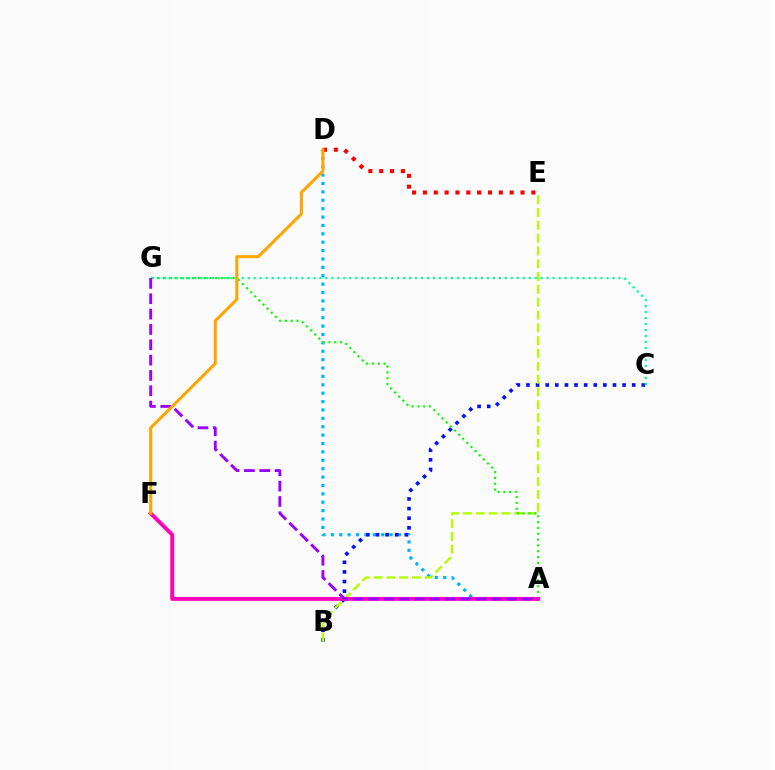{('A', 'D'): [{'color': '#00b5ff', 'line_style': 'dotted', 'thickness': 2.28}], ('B', 'C'): [{'color': '#0010ff', 'line_style': 'dotted', 'thickness': 2.61}], ('B', 'E'): [{'color': '#b3ff00', 'line_style': 'dashed', 'thickness': 1.74}], ('A', 'G'): [{'color': '#08ff00', 'line_style': 'dotted', 'thickness': 1.58}, {'color': '#9b00ff', 'line_style': 'dashed', 'thickness': 2.08}], ('A', 'F'): [{'color': '#ff00bd', 'line_style': 'solid', 'thickness': 2.82}], ('D', 'E'): [{'color': '#ff0000', 'line_style': 'dotted', 'thickness': 2.95}], ('C', 'G'): [{'color': '#00ff9d', 'line_style': 'dotted', 'thickness': 1.62}], ('D', 'F'): [{'color': '#ffa500', 'line_style': 'solid', 'thickness': 2.18}]}